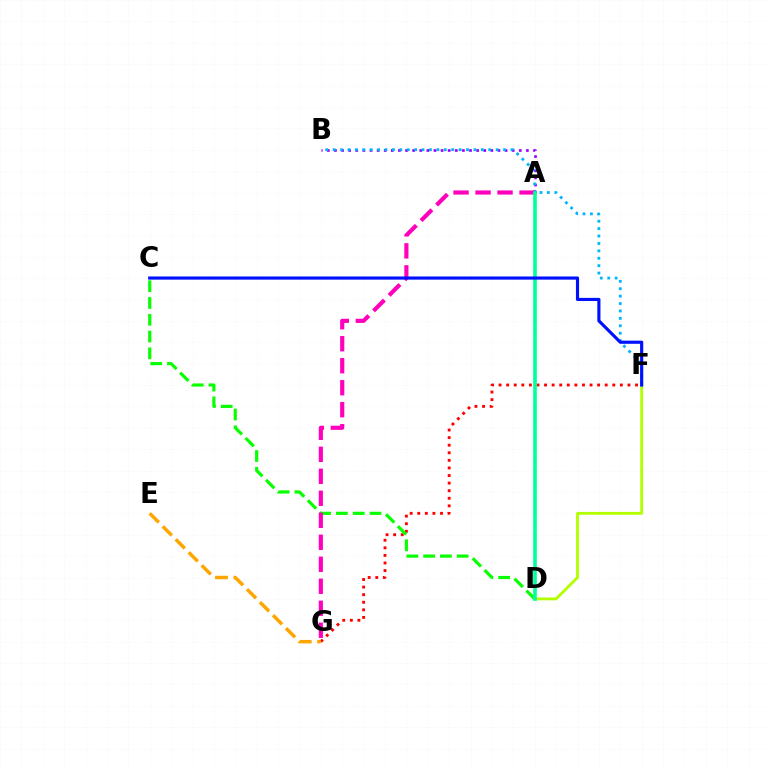{('F', 'G'): [{'color': '#ff0000', 'line_style': 'dotted', 'thickness': 2.06}], ('A', 'B'): [{'color': '#9b00ff', 'line_style': 'dotted', 'thickness': 1.93}], ('B', 'F'): [{'color': '#00b5ff', 'line_style': 'dotted', 'thickness': 2.01}], ('C', 'D'): [{'color': '#08ff00', 'line_style': 'dashed', 'thickness': 2.28}], ('A', 'G'): [{'color': '#ff00bd', 'line_style': 'dashed', 'thickness': 2.99}], ('D', 'F'): [{'color': '#b3ff00', 'line_style': 'solid', 'thickness': 2.05}], ('A', 'D'): [{'color': '#00ff9d', 'line_style': 'solid', 'thickness': 2.6}], ('E', 'G'): [{'color': '#ffa500', 'line_style': 'dashed', 'thickness': 2.5}], ('C', 'F'): [{'color': '#0010ff', 'line_style': 'solid', 'thickness': 2.27}]}